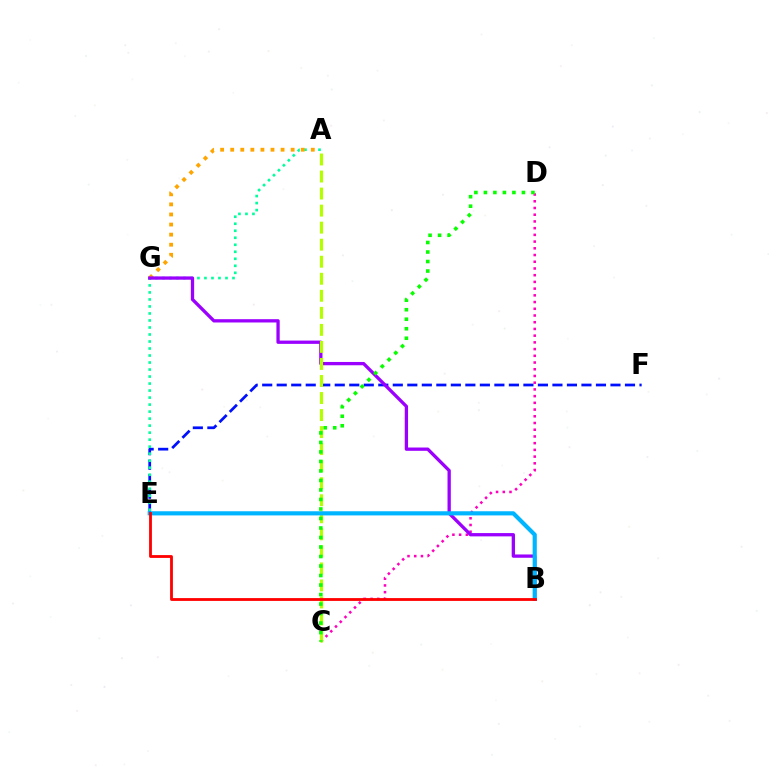{('C', 'D'): [{'color': '#ff00bd', 'line_style': 'dotted', 'thickness': 1.83}, {'color': '#08ff00', 'line_style': 'dotted', 'thickness': 2.58}], ('E', 'F'): [{'color': '#0010ff', 'line_style': 'dashed', 'thickness': 1.97}], ('A', 'E'): [{'color': '#00ff9d', 'line_style': 'dotted', 'thickness': 1.9}], ('A', 'G'): [{'color': '#ffa500', 'line_style': 'dotted', 'thickness': 2.74}], ('B', 'G'): [{'color': '#9b00ff', 'line_style': 'solid', 'thickness': 2.37}], ('A', 'C'): [{'color': '#b3ff00', 'line_style': 'dashed', 'thickness': 2.31}], ('B', 'E'): [{'color': '#00b5ff', 'line_style': 'solid', 'thickness': 2.99}, {'color': '#ff0000', 'line_style': 'solid', 'thickness': 2.03}]}